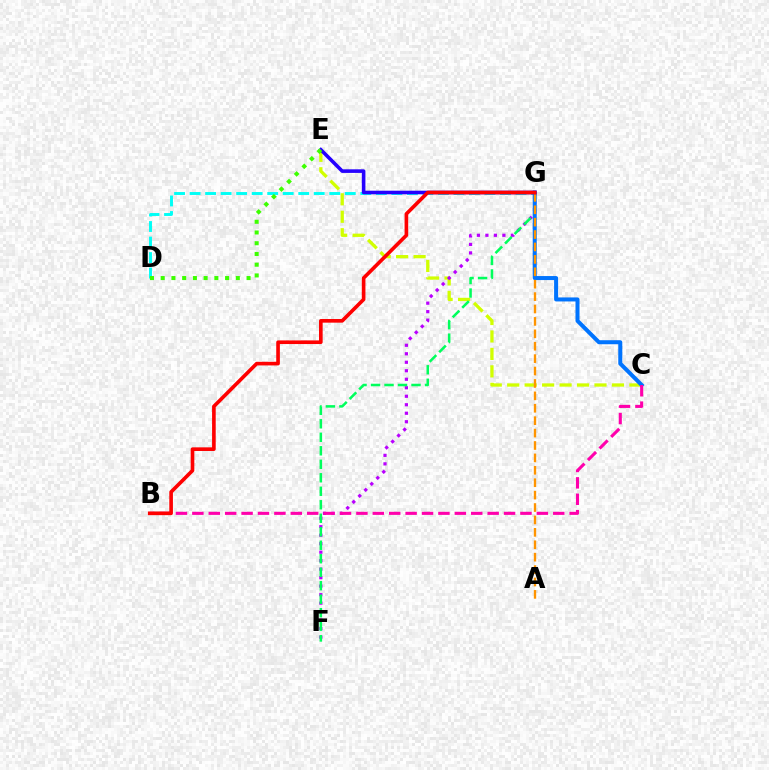{('C', 'E'): [{'color': '#d1ff00', 'line_style': 'dashed', 'thickness': 2.37}], ('D', 'G'): [{'color': '#00fff6', 'line_style': 'dashed', 'thickness': 2.11}], ('F', 'G'): [{'color': '#b900ff', 'line_style': 'dotted', 'thickness': 2.31}, {'color': '#00ff5c', 'line_style': 'dashed', 'thickness': 1.83}], ('C', 'G'): [{'color': '#0074ff', 'line_style': 'solid', 'thickness': 2.89}], ('B', 'C'): [{'color': '#ff00ac', 'line_style': 'dashed', 'thickness': 2.23}], ('A', 'G'): [{'color': '#ff9400', 'line_style': 'dashed', 'thickness': 1.69}], ('E', 'G'): [{'color': '#2500ff', 'line_style': 'solid', 'thickness': 2.58}], ('B', 'G'): [{'color': '#ff0000', 'line_style': 'solid', 'thickness': 2.62}], ('D', 'E'): [{'color': '#3dff00', 'line_style': 'dotted', 'thickness': 2.92}]}